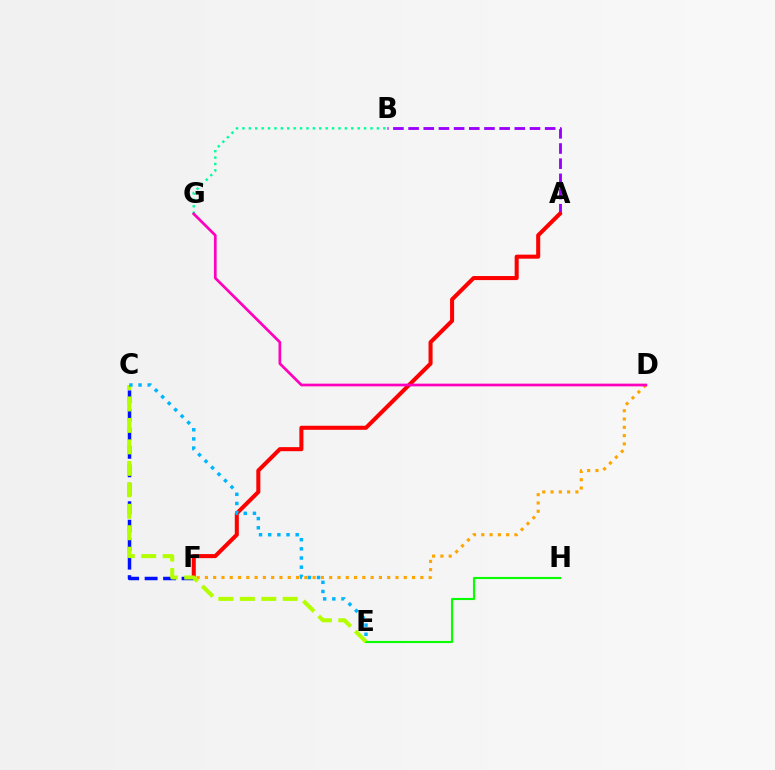{('E', 'H'): [{'color': '#08ff00', 'line_style': 'solid', 'thickness': 1.52}], ('B', 'G'): [{'color': '#00ff9d', 'line_style': 'dotted', 'thickness': 1.74}], ('A', 'B'): [{'color': '#9b00ff', 'line_style': 'dashed', 'thickness': 2.06}], ('D', 'F'): [{'color': '#ffa500', 'line_style': 'dotted', 'thickness': 2.25}], ('A', 'F'): [{'color': '#ff0000', 'line_style': 'solid', 'thickness': 2.91}], ('C', 'F'): [{'color': '#0010ff', 'line_style': 'dashed', 'thickness': 2.51}], ('C', 'E'): [{'color': '#b3ff00', 'line_style': 'dashed', 'thickness': 2.92}, {'color': '#00b5ff', 'line_style': 'dotted', 'thickness': 2.49}], ('D', 'G'): [{'color': '#ff00bd', 'line_style': 'solid', 'thickness': 1.95}]}